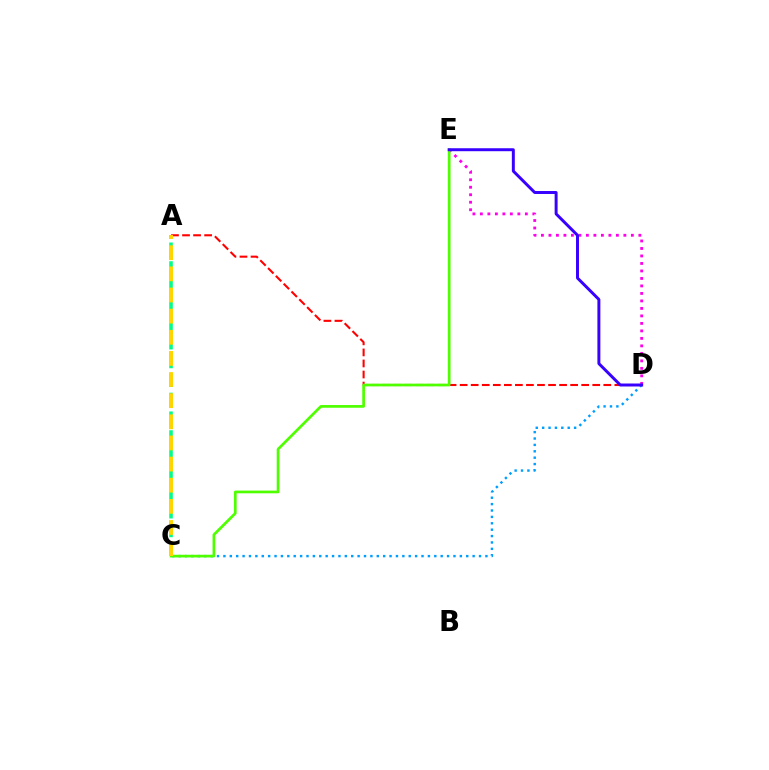{('D', 'E'): [{'color': '#ff00ed', 'line_style': 'dotted', 'thickness': 2.04}, {'color': '#3700ff', 'line_style': 'solid', 'thickness': 2.13}], ('A', 'D'): [{'color': '#ff0000', 'line_style': 'dashed', 'thickness': 1.5}], ('C', 'D'): [{'color': '#009eff', 'line_style': 'dotted', 'thickness': 1.74}], ('A', 'C'): [{'color': '#00ff86', 'line_style': 'dashed', 'thickness': 2.55}, {'color': '#ffd500', 'line_style': 'dashed', 'thickness': 2.87}], ('C', 'E'): [{'color': '#4fff00', 'line_style': 'solid', 'thickness': 1.95}]}